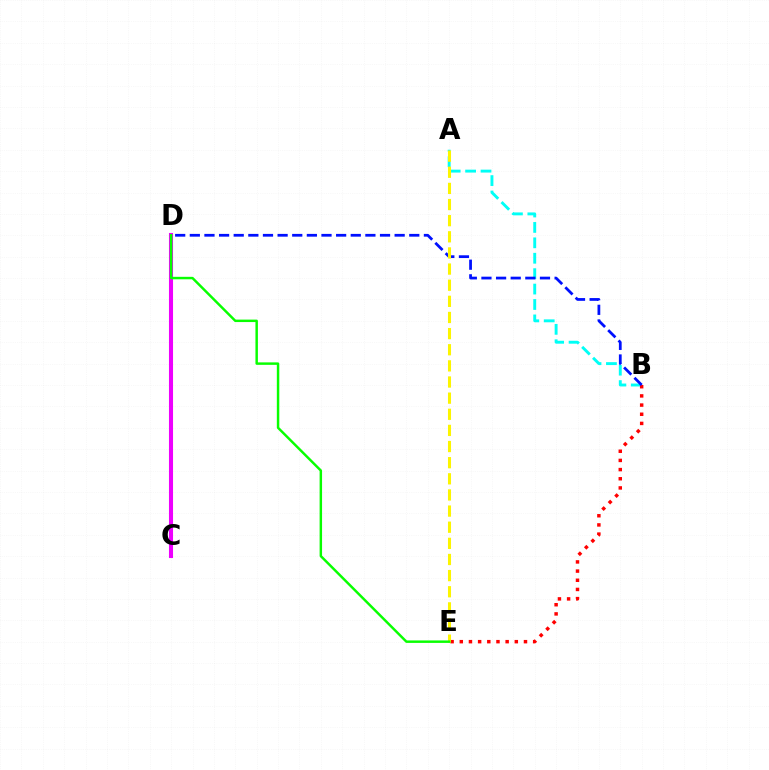{('C', 'D'): [{'color': '#ee00ff', 'line_style': 'solid', 'thickness': 2.93}], ('A', 'B'): [{'color': '#00fff6', 'line_style': 'dashed', 'thickness': 2.09}], ('B', 'E'): [{'color': '#ff0000', 'line_style': 'dotted', 'thickness': 2.49}], ('B', 'D'): [{'color': '#0010ff', 'line_style': 'dashed', 'thickness': 1.99}], ('A', 'E'): [{'color': '#fcf500', 'line_style': 'dashed', 'thickness': 2.19}], ('D', 'E'): [{'color': '#08ff00', 'line_style': 'solid', 'thickness': 1.77}]}